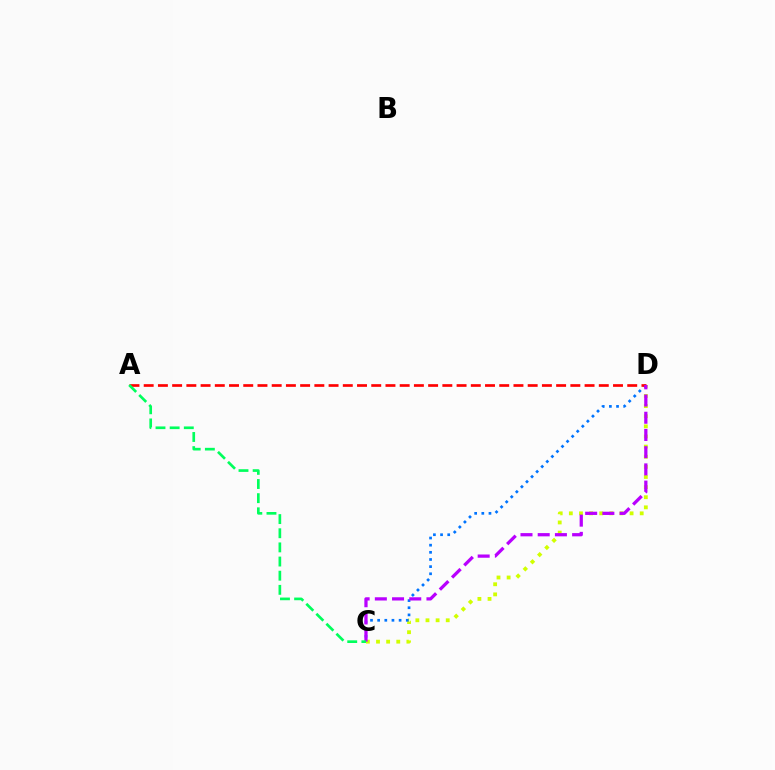{('C', 'D'): [{'color': '#d1ff00', 'line_style': 'dotted', 'thickness': 2.75}, {'color': '#0074ff', 'line_style': 'dotted', 'thickness': 1.94}, {'color': '#b900ff', 'line_style': 'dashed', 'thickness': 2.34}], ('A', 'D'): [{'color': '#ff0000', 'line_style': 'dashed', 'thickness': 1.93}], ('A', 'C'): [{'color': '#00ff5c', 'line_style': 'dashed', 'thickness': 1.92}]}